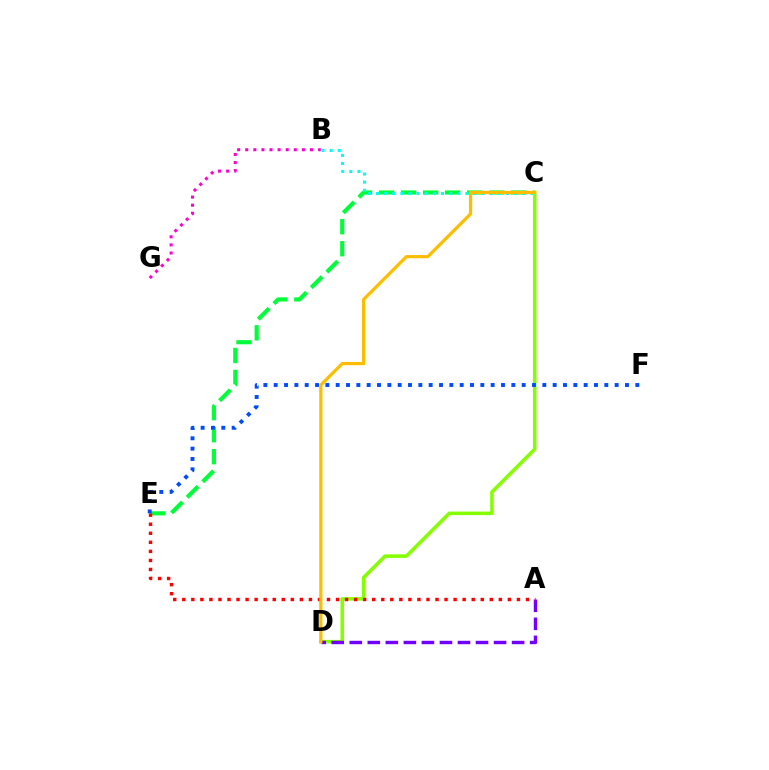{('C', 'E'): [{'color': '#00ff39', 'line_style': 'dashed', 'thickness': 2.99}], ('B', 'C'): [{'color': '#00fff6', 'line_style': 'dotted', 'thickness': 2.21}], ('C', 'D'): [{'color': '#84ff00', 'line_style': 'solid', 'thickness': 2.54}, {'color': '#ffbd00', 'line_style': 'solid', 'thickness': 2.33}], ('A', 'D'): [{'color': '#7200ff', 'line_style': 'dashed', 'thickness': 2.45}], ('B', 'G'): [{'color': '#ff00cf', 'line_style': 'dotted', 'thickness': 2.2}], ('A', 'E'): [{'color': '#ff0000', 'line_style': 'dotted', 'thickness': 2.46}], ('E', 'F'): [{'color': '#004bff', 'line_style': 'dotted', 'thickness': 2.81}]}